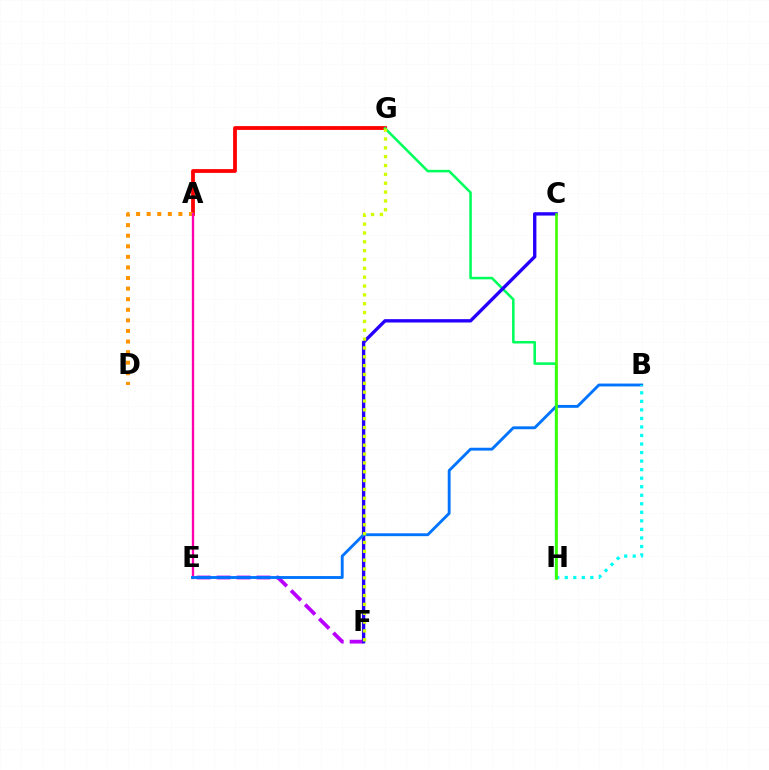{('A', 'G'): [{'color': '#ff0000', 'line_style': 'solid', 'thickness': 2.72}], ('A', 'D'): [{'color': '#ff9400', 'line_style': 'dotted', 'thickness': 2.88}], ('G', 'H'): [{'color': '#00ff5c', 'line_style': 'solid', 'thickness': 1.84}], ('E', 'F'): [{'color': '#b900ff', 'line_style': 'dashed', 'thickness': 2.71}], ('C', 'F'): [{'color': '#2500ff', 'line_style': 'solid', 'thickness': 2.42}], ('A', 'E'): [{'color': '#ff00ac', 'line_style': 'solid', 'thickness': 1.68}], ('B', 'E'): [{'color': '#0074ff', 'line_style': 'solid', 'thickness': 2.07}], ('B', 'H'): [{'color': '#00fff6', 'line_style': 'dotted', 'thickness': 2.32}], ('F', 'G'): [{'color': '#d1ff00', 'line_style': 'dotted', 'thickness': 2.4}], ('C', 'H'): [{'color': '#3dff00', 'line_style': 'solid', 'thickness': 1.88}]}